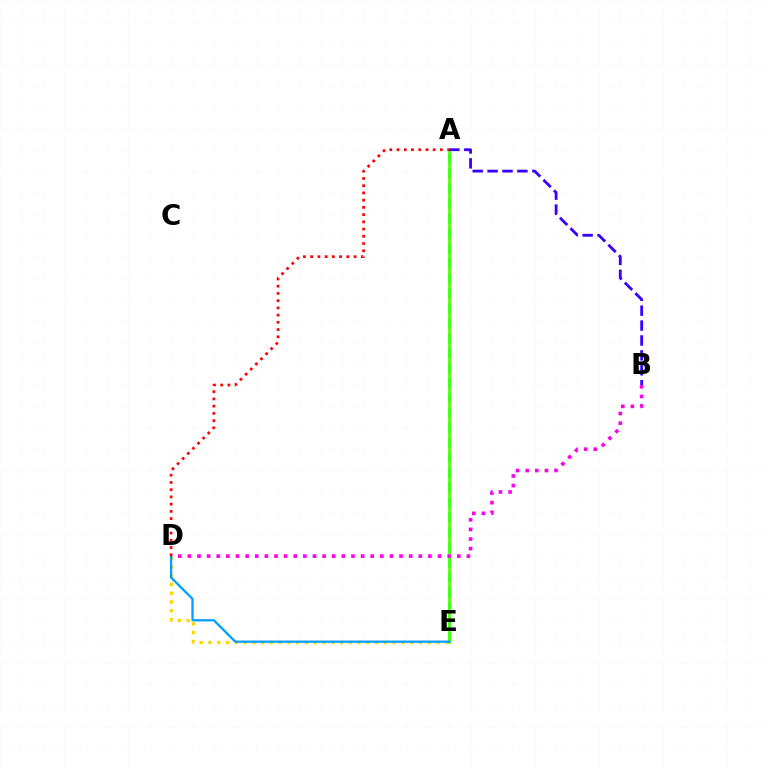{('A', 'E'): [{'color': '#00ff86', 'line_style': 'dashed', 'thickness': 2.03}, {'color': '#4fff00', 'line_style': 'solid', 'thickness': 1.94}], ('D', 'E'): [{'color': '#ffd500', 'line_style': 'dotted', 'thickness': 2.38}, {'color': '#009eff', 'line_style': 'solid', 'thickness': 1.63}], ('A', 'B'): [{'color': '#3700ff', 'line_style': 'dashed', 'thickness': 2.02}], ('B', 'D'): [{'color': '#ff00ed', 'line_style': 'dotted', 'thickness': 2.61}], ('A', 'D'): [{'color': '#ff0000', 'line_style': 'dotted', 'thickness': 1.96}]}